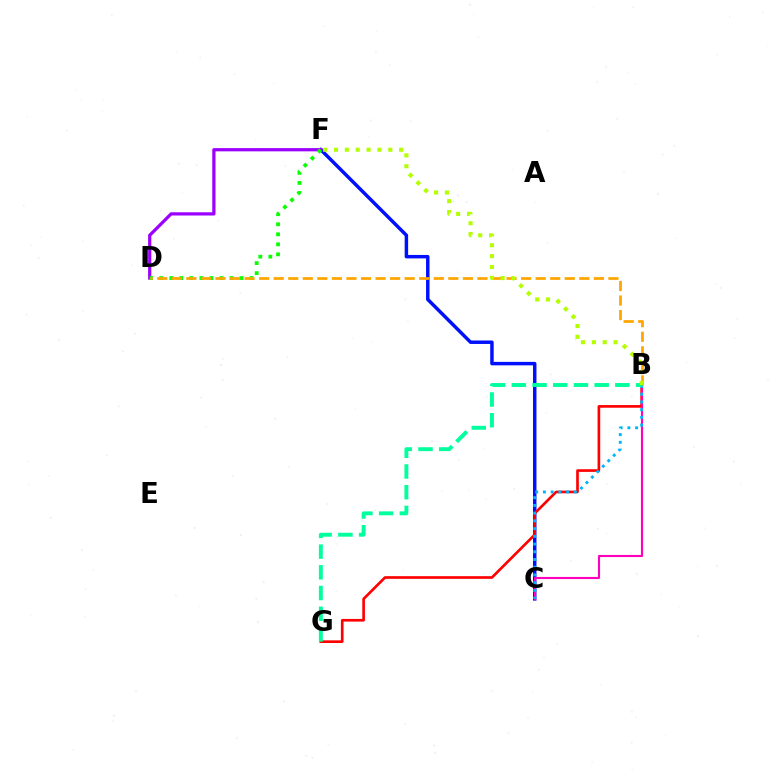{('C', 'F'): [{'color': '#0010ff', 'line_style': 'solid', 'thickness': 2.5}], ('B', 'G'): [{'color': '#ff0000', 'line_style': 'solid', 'thickness': 1.92}, {'color': '#00ff9d', 'line_style': 'dashed', 'thickness': 2.81}], ('D', 'F'): [{'color': '#9b00ff', 'line_style': 'solid', 'thickness': 2.34}, {'color': '#08ff00', 'line_style': 'dotted', 'thickness': 2.73}], ('B', 'C'): [{'color': '#ff00bd', 'line_style': 'solid', 'thickness': 1.53}, {'color': '#00b5ff', 'line_style': 'dotted', 'thickness': 2.1}], ('B', 'D'): [{'color': '#ffa500', 'line_style': 'dashed', 'thickness': 1.98}], ('B', 'F'): [{'color': '#b3ff00', 'line_style': 'dotted', 'thickness': 2.95}]}